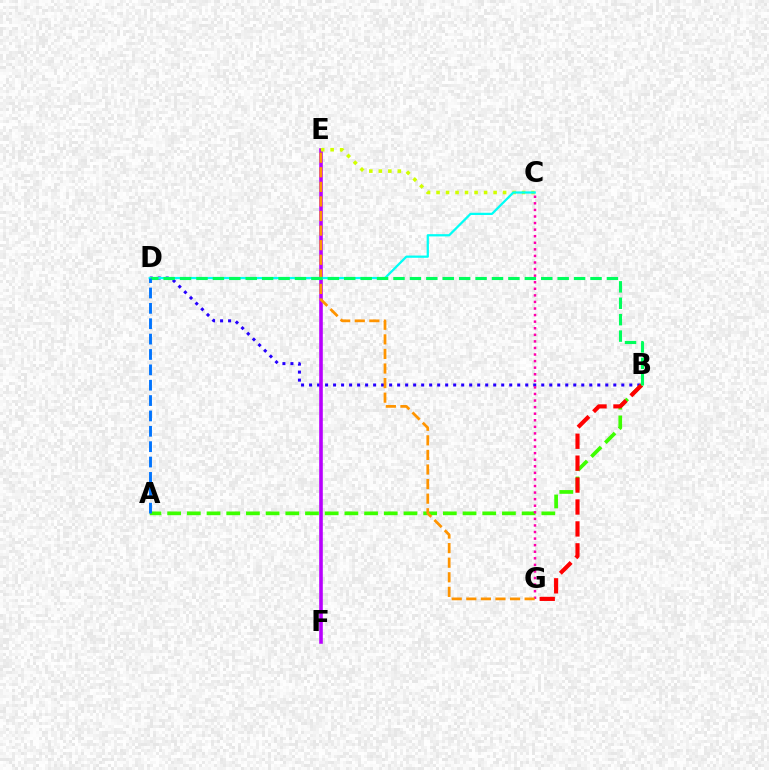{('B', 'D'): [{'color': '#2500ff', 'line_style': 'dotted', 'thickness': 2.18}, {'color': '#00ff5c', 'line_style': 'dashed', 'thickness': 2.23}], ('A', 'B'): [{'color': '#3dff00', 'line_style': 'dashed', 'thickness': 2.68}], ('E', 'F'): [{'color': '#b900ff', 'line_style': 'solid', 'thickness': 2.59}], ('B', 'G'): [{'color': '#ff0000', 'line_style': 'dashed', 'thickness': 2.98}], ('C', 'E'): [{'color': '#d1ff00', 'line_style': 'dotted', 'thickness': 2.58}], ('C', 'G'): [{'color': '#ff00ac', 'line_style': 'dotted', 'thickness': 1.79}], ('E', 'G'): [{'color': '#ff9400', 'line_style': 'dashed', 'thickness': 1.98}], ('C', 'D'): [{'color': '#00fff6', 'line_style': 'solid', 'thickness': 1.62}], ('A', 'D'): [{'color': '#0074ff', 'line_style': 'dashed', 'thickness': 2.09}]}